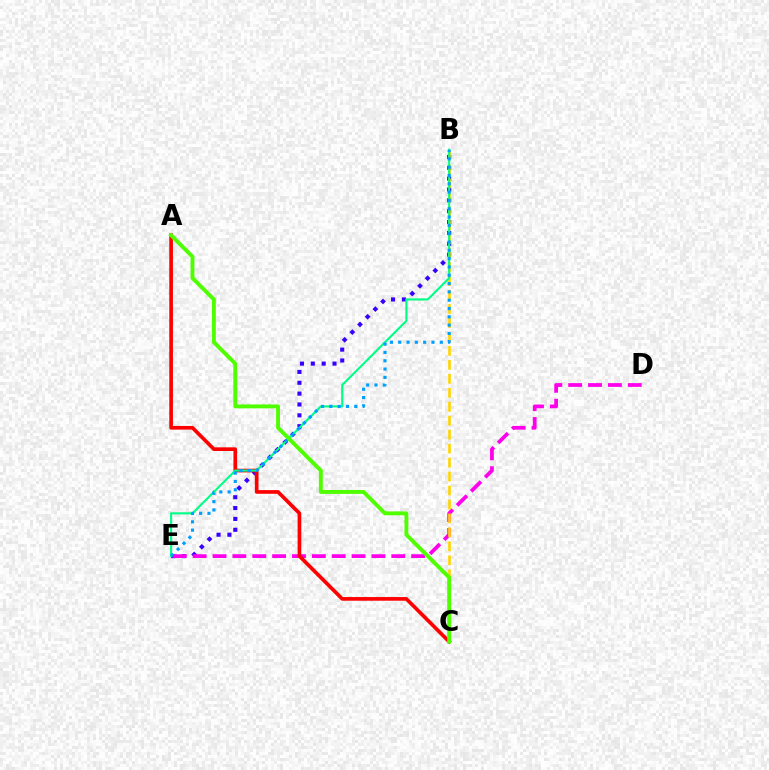{('B', 'E'): [{'color': '#3700ff', 'line_style': 'dotted', 'thickness': 2.95}, {'color': '#00ff86', 'line_style': 'solid', 'thickness': 1.52}, {'color': '#009eff', 'line_style': 'dotted', 'thickness': 2.26}], ('D', 'E'): [{'color': '#ff00ed', 'line_style': 'dashed', 'thickness': 2.7}], ('A', 'C'): [{'color': '#ff0000', 'line_style': 'solid', 'thickness': 2.64}, {'color': '#4fff00', 'line_style': 'solid', 'thickness': 2.8}], ('B', 'C'): [{'color': '#ffd500', 'line_style': 'dashed', 'thickness': 1.9}]}